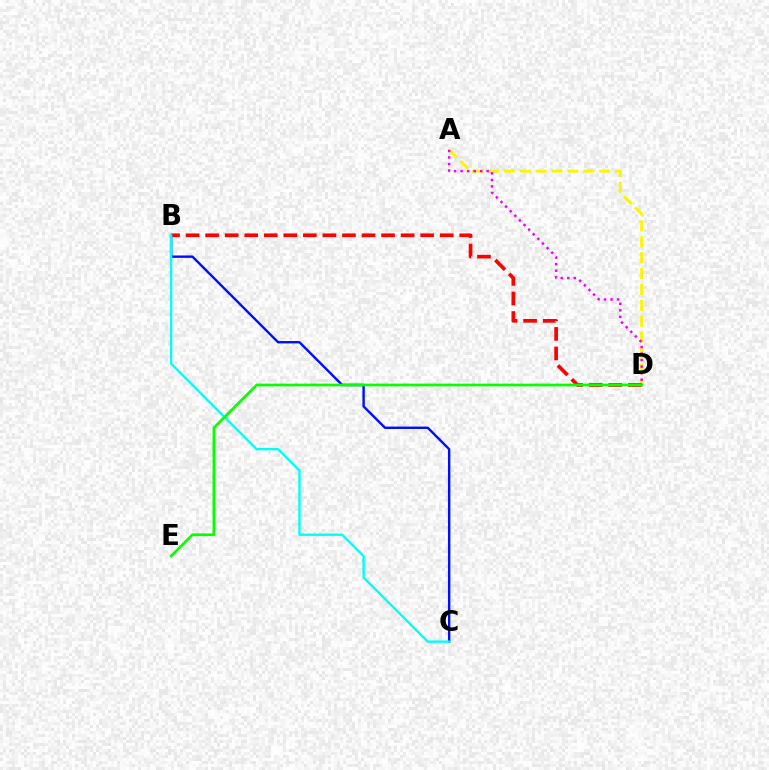{('A', 'D'): [{'color': '#fcf500', 'line_style': 'dashed', 'thickness': 2.16}, {'color': '#ee00ff', 'line_style': 'dotted', 'thickness': 1.77}], ('B', 'C'): [{'color': '#0010ff', 'line_style': 'solid', 'thickness': 1.74}, {'color': '#00fff6', 'line_style': 'solid', 'thickness': 1.71}], ('B', 'D'): [{'color': '#ff0000', 'line_style': 'dashed', 'thickness': 2.66}], ('D', 'E'): [{'color': '#08ff00', 'line_style': 'solid', 'thickness': 1.94}]}